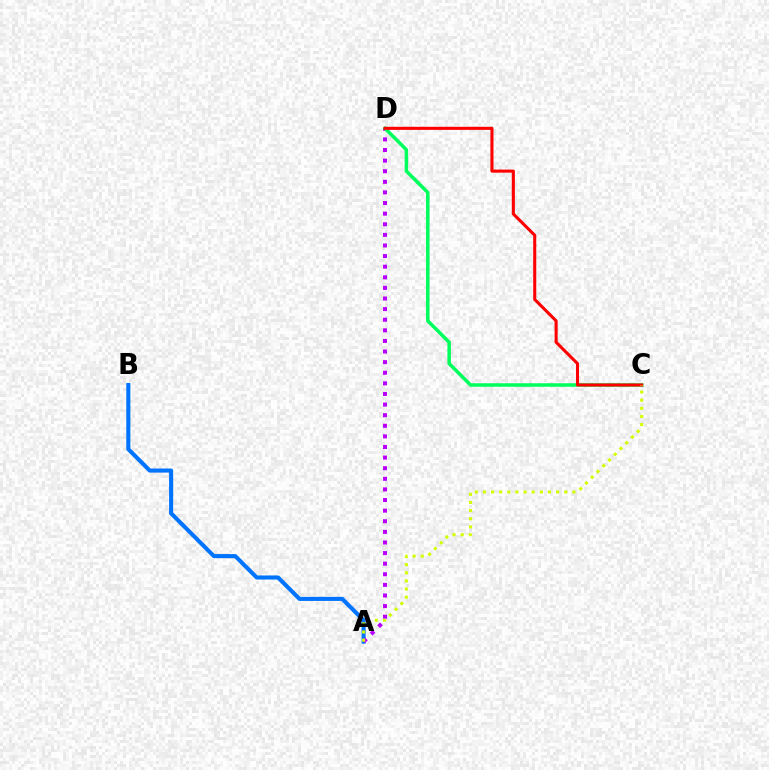{('A', 'B'): [{'color': '#0074ff', 'line_style': 'solid', 'thickness': 2.94}], ('A', 'D'): [{'color': '#b900ff', 'line_style': 'dotted', 'thickness': 2.88}], ('C', 'D'): [{'color': '#00ff5c', 'line_style': 'solid', 'thickness': 2.52}, {'color': '#ff0000', 'line_style': 'solid', 'thickness': 2.22}], ('A', 'C'): [{'color': '#d1ff00', 'line_style': 'dotted', 'thickness': 2.21}]}